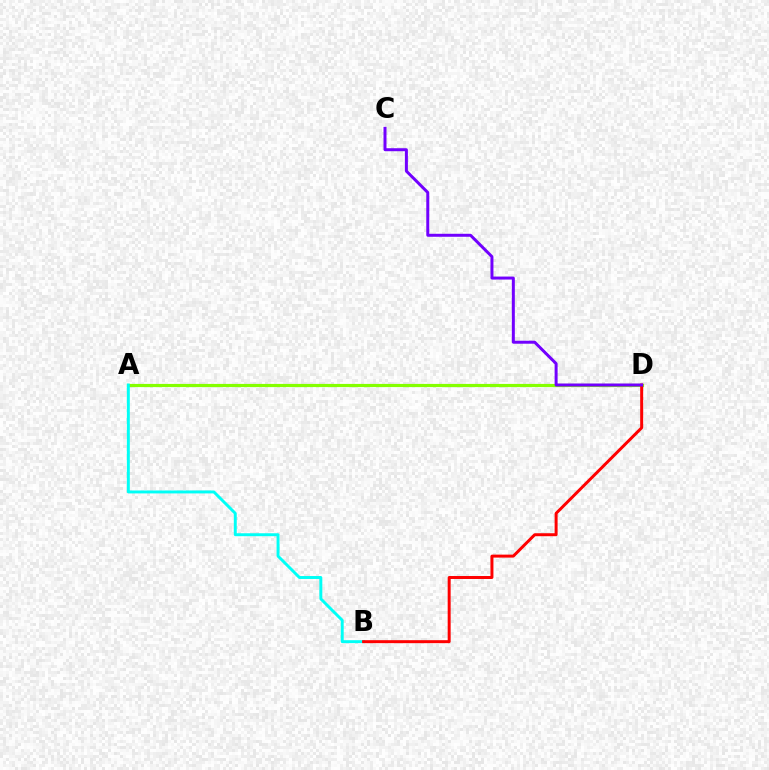{('A', 'D'): [{'color': '#84ff00', 'line_style': 'solid', 'thickness': 2.28}], ('A', 'B'): [{'color': '#00fff6', 'line_style': 'solid', 'thickness': 2.12}], ('B', 'D'): [{'color': '#ff0000', 'line_style': 'solid', 'thickness': 2.14}], ('C', 'D'): [{'color': '#7200ff', 'line_style': 'solid', 'thickness': 2.15}]}